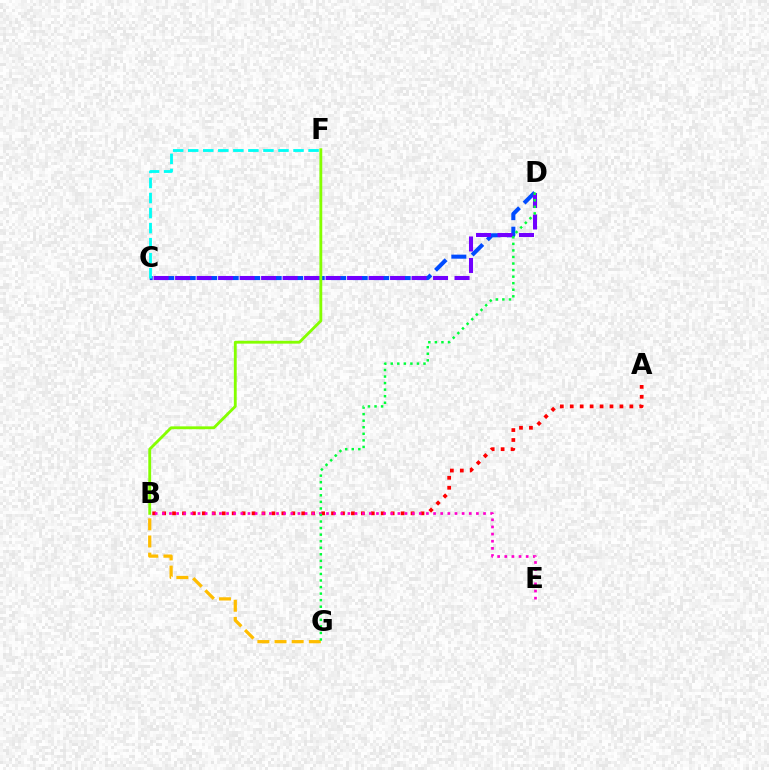{('C', 'D'): [{'color': '#004bff', 'line_style': 'dashed', 'thickness': 2.92}, {'color': '#7200ff', 'line_style': 'dashed', 'thickness': 2.92}], ('A', 'B'): [{'color': '#ff0000', 'line_style': 'dotted', 'thickness': 2.7}], ('C', 'F'): [{'color': '#00fff6', 'line_style': 'dashed', 'thickness': 2.04}], ('B', 'G'): [{'color': '#ffbd00', 'line_style': 'dashed', 'thickness': 2.33}], ('B', 'E'): [{'color': '#ff00cf', 'line_style': 'dotted', 'thickness': 1.94}], ('B', 'F'): [{'color': '#84ff00', 'line_style': 'solid', 'thickness': 2.04}], ('D', 'G'): [{'color': '#00ff39', 'line_style': 'dotted', 'thickness': 1.78}]}